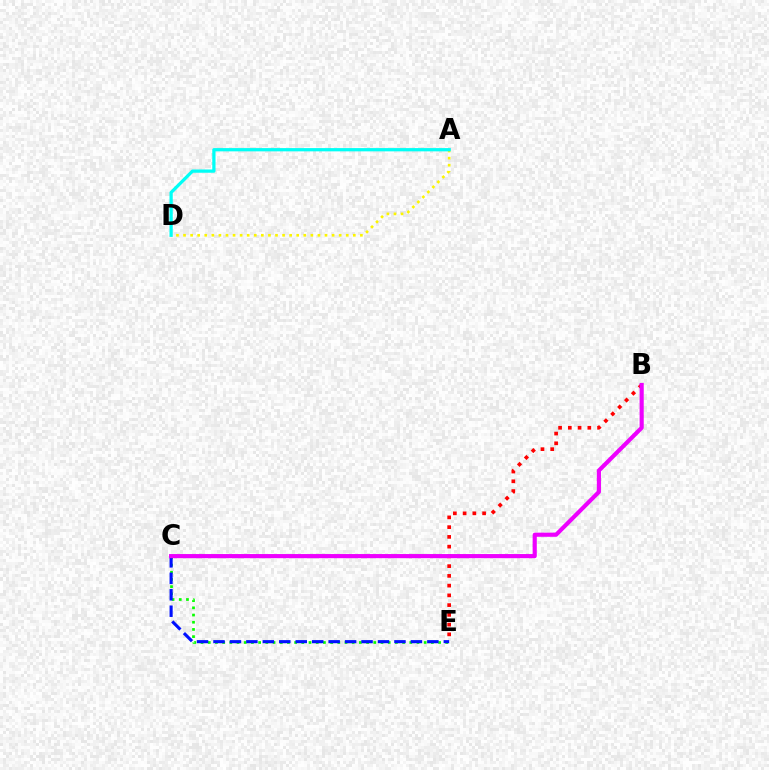{('C', 'E'): [{'color': '#08ff00', 'line_style': 'dotted', 'thickness': 1.96}, {'color': '#0010ff', 'line_style': 'dashed', 'thickness': 2.24}], ('A', 'D'): [{'color': '#fcf500', 'line_style': 'dotted', 'thickness': 1.92}, {'color': '#00fff6', 'line_style': 'solid', 'thickness': 2.34}], ('B', 'E'): [{'color': '#ff0000', 'line_style': 'dotted', 'thickness': 2.65}], ('B', 'C'): [{'color': '#ee00ff', 'line_style': 'solid', 'thickness': 2.98}]}